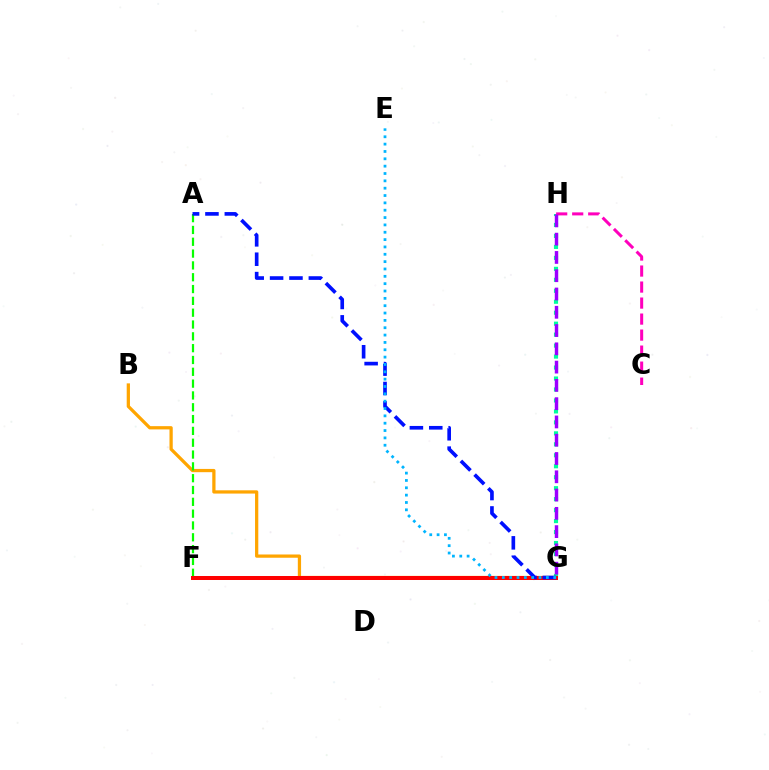{('G', 'H'): [{'color': '#00ff9d', 'line_style': 'dotted', 'thickness': 2.98}, {'color': '#9b00ff', 'line_style': 'dashed', 'thickness': 2.48}], ('C', 'H'): [{'color': '#ff00bd', 'line_style': 'dashed', 'thickness': 2.18}], ('F', 'G'): [{'color': '#b3ff00', 'line_style': 'dashed', 'thickness': 1.78}, {'color': '#ff0000', 'line_style': 'solid', 'thickness': 2.87}], ('B', 'G'): [{'color': '#ffa500', 'line_style': 'solid', 'thickness': 2.34}], ('A', 'F'): [{'color': '#08ff00', 'line_style': 'dashed', 'thickness': 1.61}], ('A', 'G'): [{'color': '#0010ff', 'line_style': 'dashed', 'thickness': 2.63}], ('E', 'G'): [{'color': '#00b5ff', 'line_style': 'dotted', 'thickness': 2.0}]}